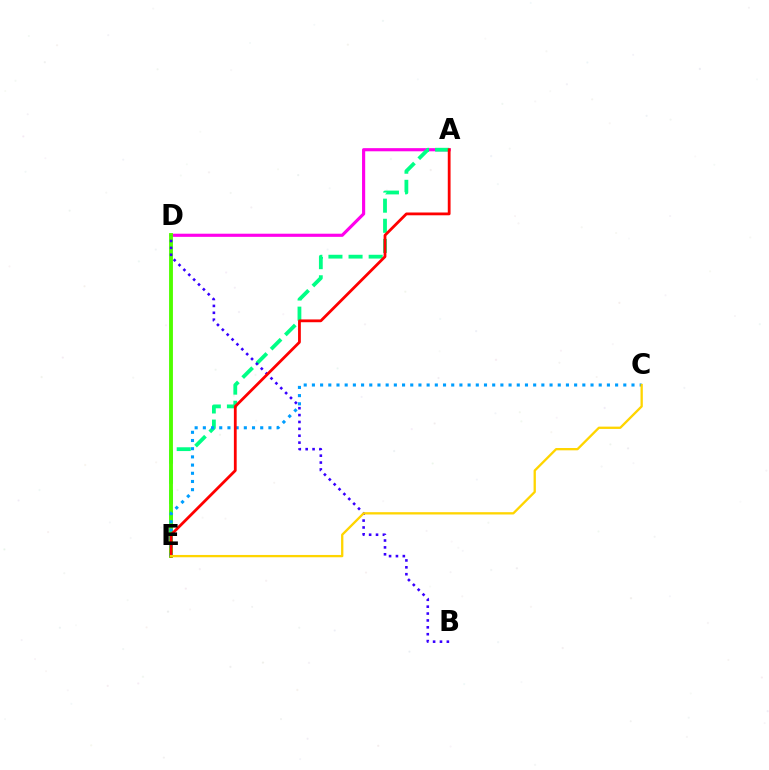{('A', 'D'): [{'color': '#ff00ed', 'line_style': 'solid', 'thickness': 2.26}], ('A', 'E'): [{'color': '#00ff86', 'line_style': 'dashed', 'thickness': 2.73}, {'color': '#ff0000', 'line_style': 'solid', 'thickness': 2.01}], ('D', 'E'): [{'color': '#4fff00', 'line_style': 'solid', 'thickness': 2.78}], ('C', 'E'): [{'color': '#009eff', 'line_style': 'dotted', 'thickness': 2.23}, {'color': '#ffd500', 'line_style': 'solid', 'thickness': 1.66}], ('B', 'D'): [{'color': '#3700ff', 'line_style': 'dotted', 'thickness': 1.87}]}